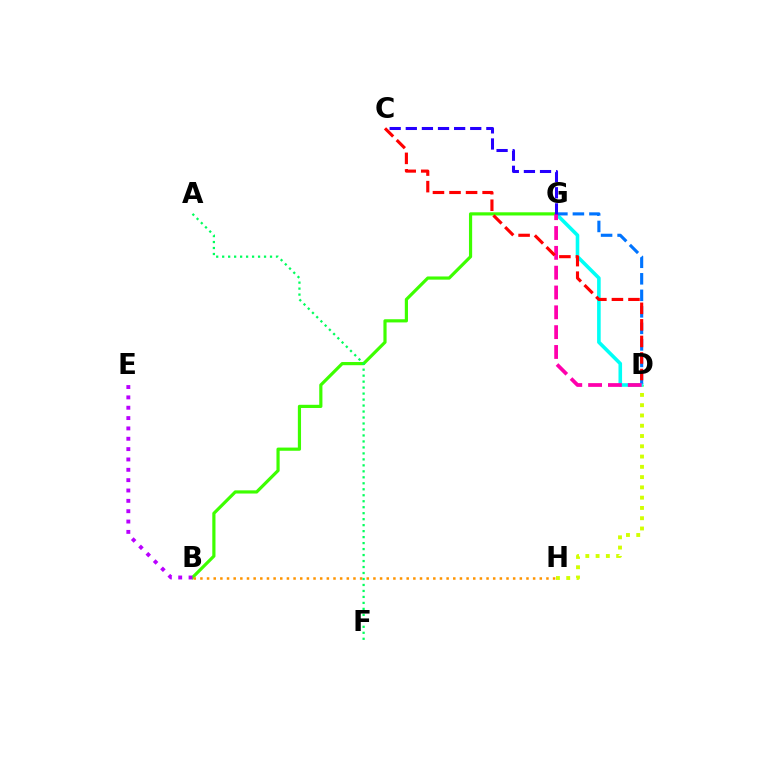{('D', 'H'): [{'color': '#d1ff00', 'line_style': 'dotted', 'thickness': 2.79}], ('D', 'G'): [{'color': '#00fff6', 'line_style': 'solid', 'thickness': 2.59}, {'color': '#0074ff', 'line_style': 'dashed', 'thickness': 2.24}, {'color': '#ff00ac', 'line_style': 'dashed', 'thickness': 2.69}], ('B', 'G'): [{'color': '#3dff00', 'line_style': 'solid', 'thickness': 2.29}], ('B', 'H'): [{'color': '#ff9400', 'line_style': 'dotted', 'thickness': 1.81}], ('A', 'F'): [{'color': '#00ff5c', 'line_style': 'dotted', 'thickness': 1.62}], ('B', 'E'): [{'color': '#b900ff', 'line_style': 'dotted', 'thickness': 2.81}], ('C', 'D'): [{'color': '#ff0000', 'line_style': 'dashed', 'thickness': 2.25}], ('C', 'G'): [{'color': '#2500ff', 'line_style': 'dashed', 'thickness': 2.19}]}